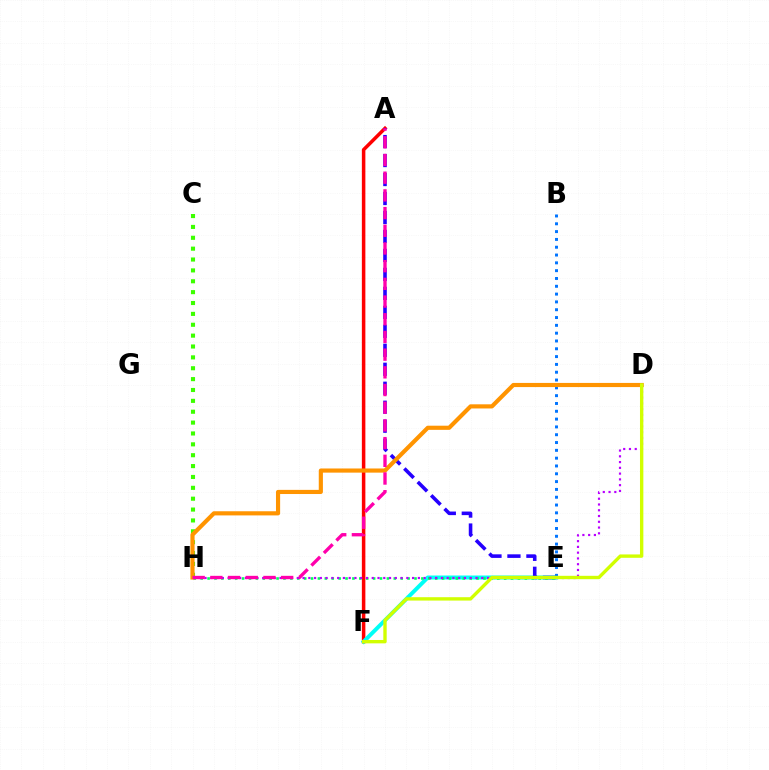{('A', 'F'): [{'color': '#ff0000', 'line_style': 'solid', 'thickness': 2.53}], ('E', 'F'): [{'color': '#00fff6', 'line_style': 'solid', 'thickness': 2.85}], ('A', 'E'): [{'color': '#2500ff', 'line_style': 'dashed', 'thickness': 2.58}], ('C', 'H'): [{'color': '#3dff00', 'line_style': 'dotted', 'thickness': 2.95}], ('B', 'E'): [{'color': '#0074ff', 'line_style': 'dotted', 'thickness': 2.12}], ('E', 'H'): [{'color': '#00ff5c', 'line_style': 'dotted', 'thickness': 1.87}], ('D', 'H'): [{'color': '#b900ff', 'line_style': 'dotted', 'thickness': 1.57}, {'color': '#ff9400', 'line_style': 'solid', 'thickness': 2.99}], ('D', 'F'): [{'color': '#d1ff00', 'line_style': 'solid', 'thickness': 2.43}], ('A', 'H'): [{'color': '#ff00ac', 'line_style': 'dashed', 'thickness': 2.4}]}